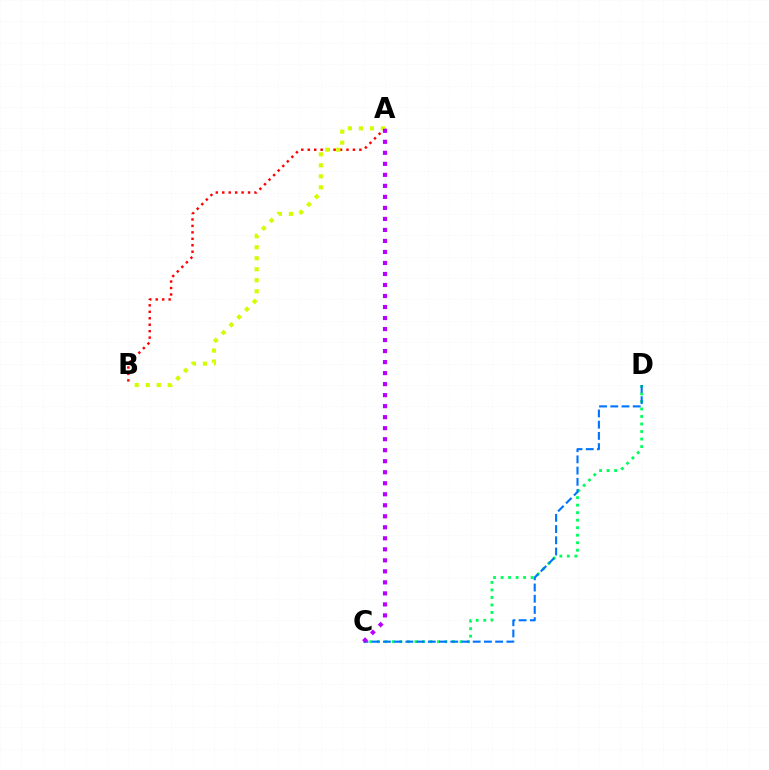{('C', 'D'): [{'color': '#00ff5c', 'line_style': 'dotted', 'thickness': 2.04}, {'color': '#0074ff', 'line_style': 'dashed', 'thickness': 1.52}], ('A', 'B'): [{'color': '#ff0000', 'line_style': 'dotted', 'thickness': 1.75}, {'color': '#d1ff00', 'line_style': 'dotted', 'thickness': 2.99}], ('A', 'C'): [{'color': '#b900ff', 'line_style': 'dotted', 'thickness': 2.99}]}